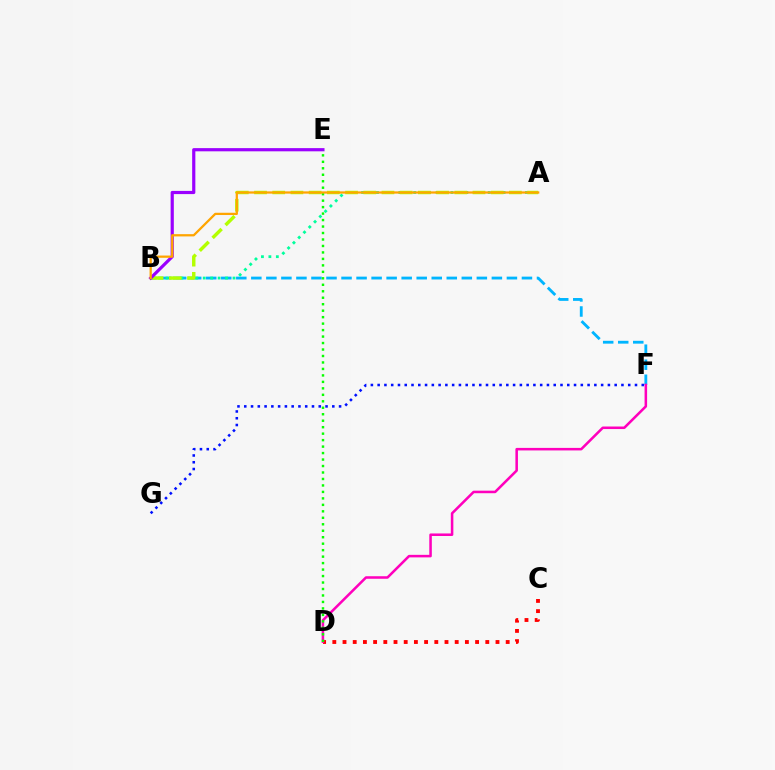{('B', 'F'): [{'color': '#00b5ff', 'line_style': 'dashed', 'thickness': 2.04}], ('C', 'D'): [{'color': '#ff0000', 'line_style': 'dotted', 'thickness': 2.77}], ('A', 'B'): [{'color': '#00ff9d', 'line_style': 'dotted', 'thickness': 2.02}, {'color': '#b3ff00', 'line_style': 'dashed', 'thickness': 2.47}, {'color': '#ffa500', 'line_style': 'solid', 'thickness': 1.63}], ('D', 'F'): [{'color': '#ff00bd', 'line_style': 'solid', 'thickness': 1.83}], ('F', 'G'): [{'color': '#0010ff', 'line_style': 'dotted', 'thickness': 1.84}], ('B', 'E'): [{'color': '#9b00ff', 'line_style': 'solid', 'thickness': 2.3}], ('D', 'E'): [{'color': '#08ff00', 'line_style': 'dotted', 'thickness': 1.76}]}